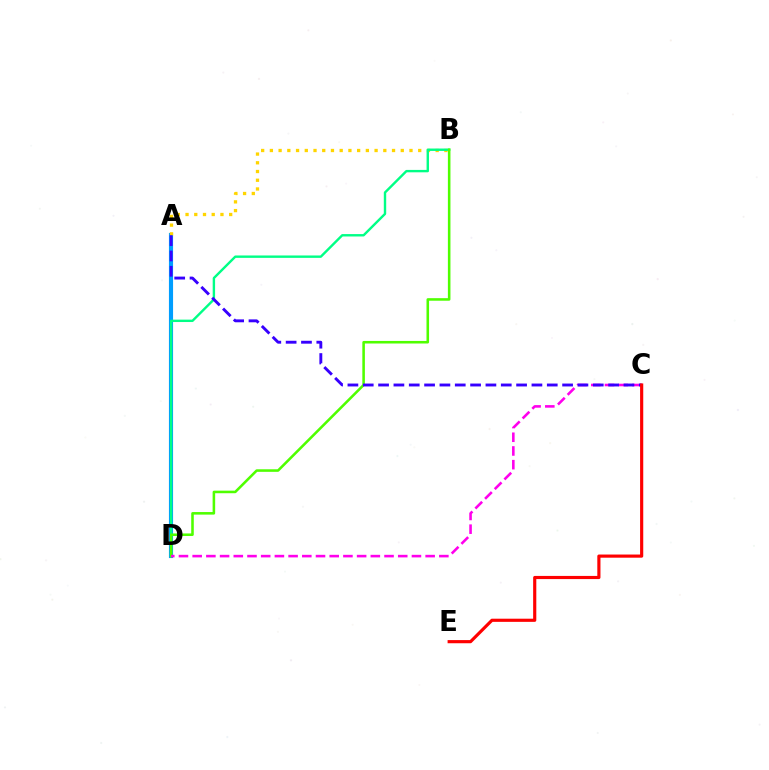{('A', 'D'): [{'color': '#009eff', 'line_style': 'solid', 'thickness': 2.97}], ('A', 'B'): [{'color': '#ffd500', 'line_style': 'dotted', 'thickness': 2.37}], ('B', 'D'): [{'color': '#00ff86', 'line_style': 'solid', 'thickness': 1.72}, {'color': '#4fff00', 'line_style': 'solid', 'thickness': 1.84}], ('C', 'D'): [{'color': '#ff00ed', 'line_style': 'dashed', 'thickness': 1.86}], ('A', 'C'): [{'color': '#3700ff', 'line_style': 'dashed', 'thickness': 2.08}], ('C', 'E'): [{'color': '#ff0000', 'line_style': 'solid', 'thickness': 2.27}]}